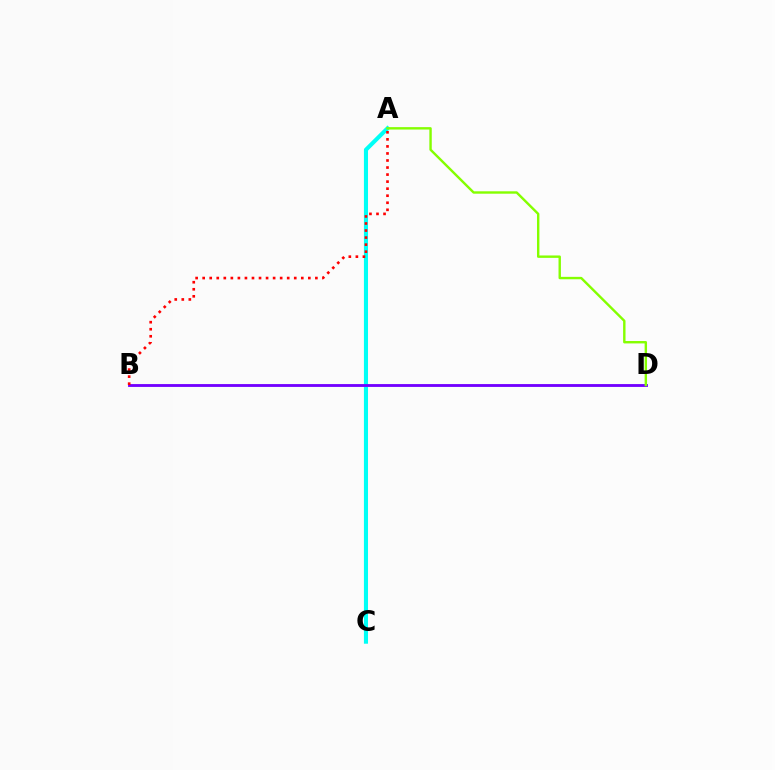{('A', 'C'): [{'color': '#00fff6', 'line_style': 'solid', 'thickness': 2.94}], ('B', 'D'): [{'color': '#7200ff', 'line_style': 'solid', 'thickness': 2.05}], ('A', 'B'): [{'color': '#ff0000', 'line_style': 'dotted', 'thickness': 1.91}], ('A', 'D'): [{'color': '#84ff00', 'line_style': 'solid', 'thickness': 1.73}]}